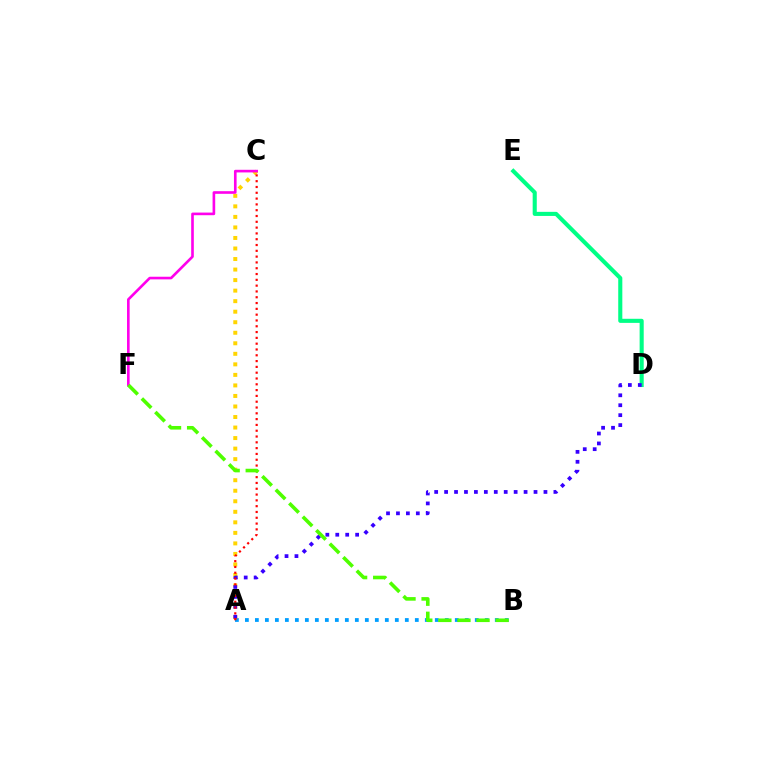{('D', 'E'): [{'color': '#00ff86', 'line_style': 'solid', 'thickness': 2.94}], ('A', 'B'): [{'color': '#009eff', 'line_style': 'dotted', 'thickness': 2.72}], ('A', 'C'): [{'color': '#ffd500', 'line_style': 'dotted', 'thickness': 2.86}, {'color': '#ff0000', 'line_style': 'dotted', 'thickness': 1.58}], ('A', 'D'): [{'color': '#3700ff', 'line_style': 'dotted', 'thickness': 2.7}], ('C', 'F'): [{'color': '#ff00ed', 'line_style': 'solid', 'thickness': 1.9}], ('B', 'F'): [{'color': '#4fff00', 'line_style': 'dashed', 'thickness': 2.59}]}